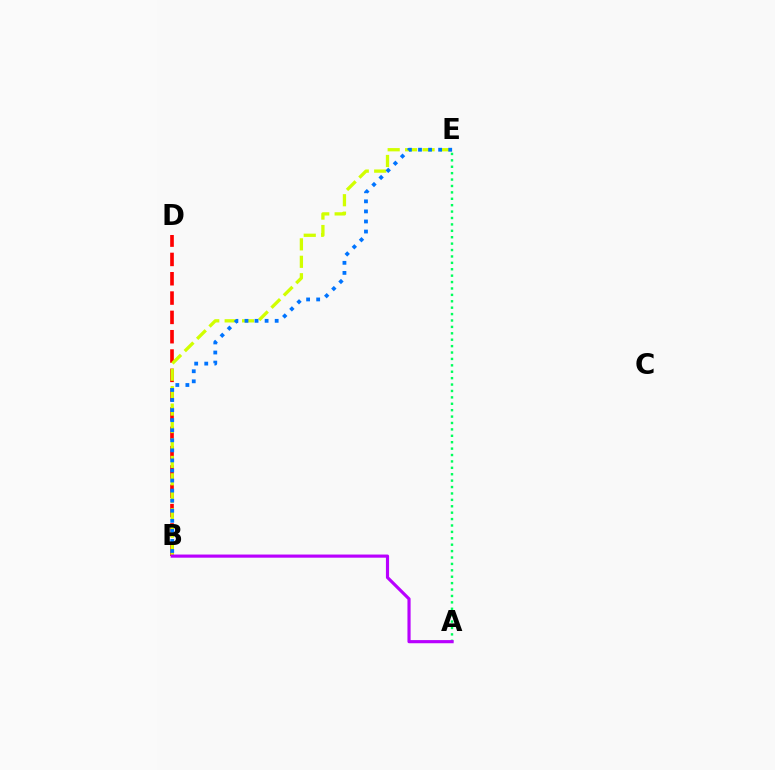{('B', 'D'): [{'color': '#ff0000', 'line_style': 'dashed', 'thickness': 2.62}], ('B', 'E'): [{'color': '#d1ff00', 'line_style': 'dashed', 'thickness': 2.37}, {'color': '#0074ff', 'line_style': 'dotted', 'thickness': 2.73}], ('A', 'E'): [{'color': '#00ff5c', 'line_style': 'dotted', 'thickness': 1.74}], ('A', 'B'): [{'color': '#b900ff', 'line_style': 'solid', 'thickness': 2.27}]}